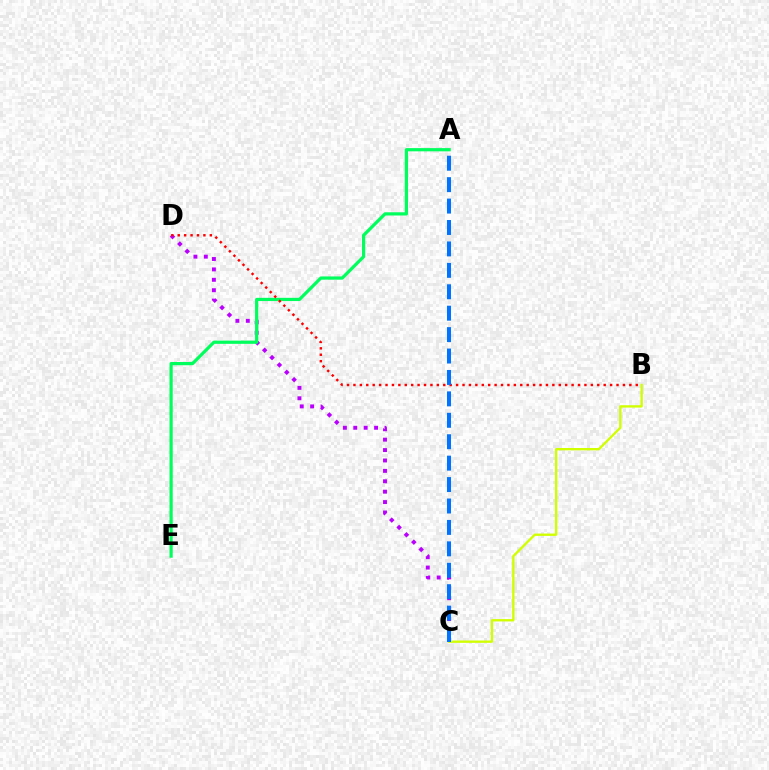{('C', 'D'): [{'color': '#b900ff', 'line_style': 'dotted', 'thickness': 2.83}], ('B', 'C'): [{'color': '#d1ff00', 'line_style': 'solid', 'thickness': 1.69}], ('A', 'E'): [{'color': '#00ff5c', 'line_style': 'solid', 'thickness': 2.32}], ('B', 'D'): [{'color': '#ff0000', 'line_style': 'dotted', 'thickness': 1.74}], ('A', 'C'): [{'color': '#0074ff', 'line_style': 'dashed', 'thickness': 2.91}]}